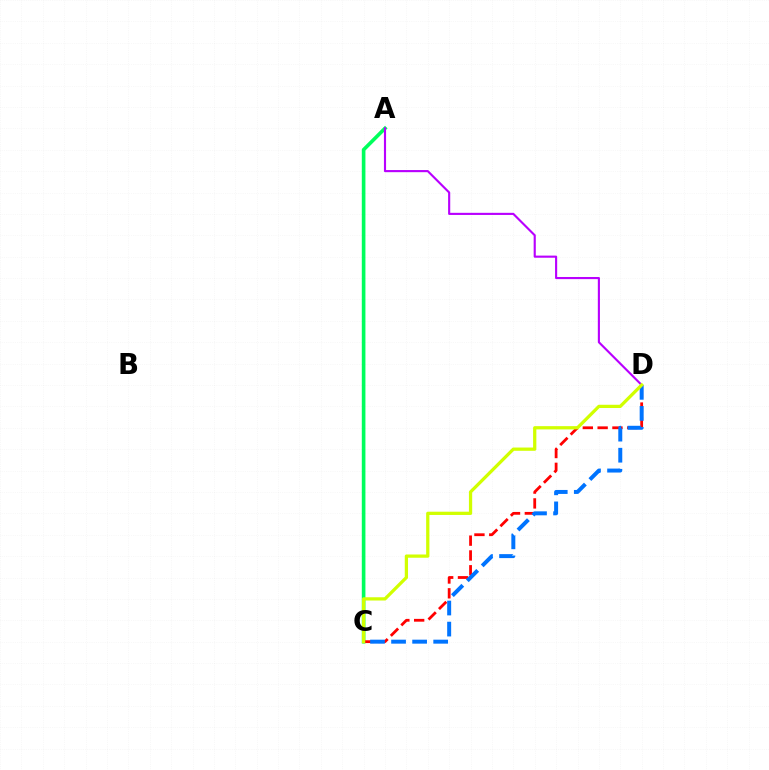{('A', 'C'): [{'color': '#00ff5c', 'line_style': 'solid', 'thickness': 2.61}], ('A', 'D'): [{'color': '#b900ff', 'line_style': 'solid', 'thickness': 1.53}], ('C', 'D'): [{'color': '#ff0000', 'line_style': 'dashed', 'thickness': 2.01}, {'color': '#0074ff', 'line_style': 'dashed', 'thickness': 2.86}, {'color': '#d1ff00', 'line_style': 'solid', 'thickness': 2.34}]}